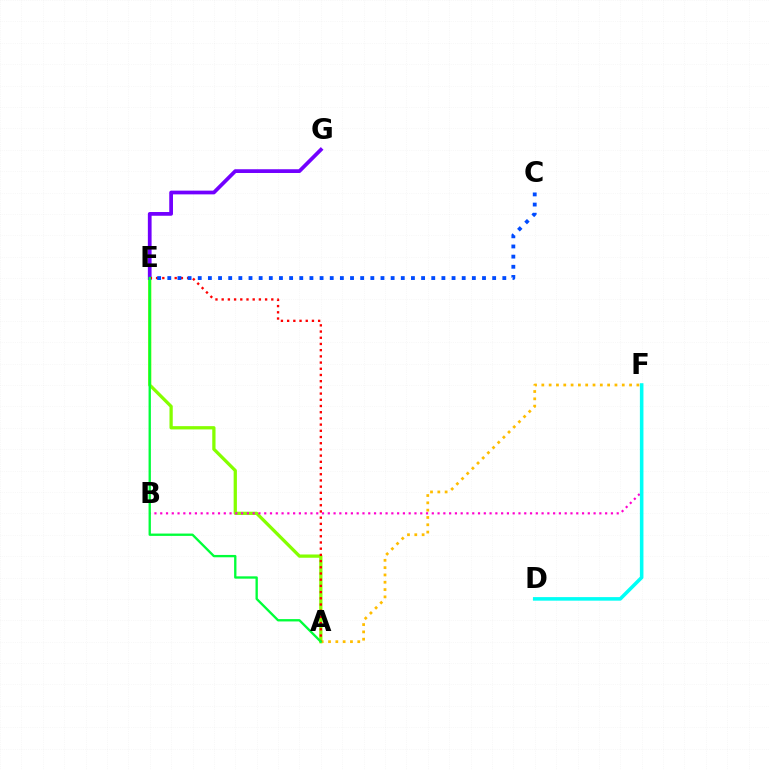{('A', 'E'): [{'color': '#84ff00', 'line_style': 'solid', 'thickness': 2.36}, {'color': '#ff0000', 'line_style': 'dotted', 'thickness': 1.69}, {'color': '#00ff39', 'line_style': 'solid', 'thickness': 1.68}], ('B', 'F'): [{'color': '#ff00cf', 'line_style': 'dotted', 'thickness': 1.57}], ('E', 'G'): [{'color': '#7200ff', 'line_style': 'solid', 'thickness': 2.69}], ('A', 'F'): [{'color': '#ffbd00', 'line_style': 'dotted', 'thickness': 1.99}], ('D', 'F'): [{'color': '#00fff6', 'line_style': 'solid', 'thickness': 2.56}], ('C', 'E'): [{'color': '#004bff', 'line_style': 'dotted', 'thickness': 2.76}]}